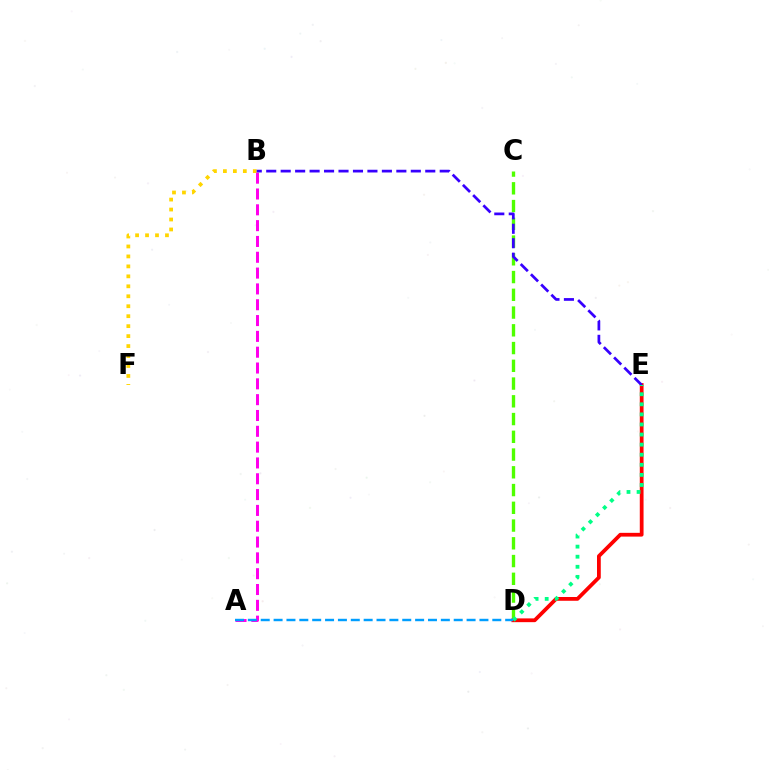{('C', 'D'): [{'color': '#4fff00', 'line_style': 'dashed', 'thickness': 2.41}], ('B', 'F'): [{'color': '#ffd500', 'line_style': 'dotted', 'thickness': 2.71}], ('D', 'E'): [{'color': '#ff0000', 'line_style': 'solid', 'thickness': 2.71}, {'color': '#00ff86', 'line_style': 'dotted', 'thickness': 2.74}], ('A', 'B'): [{'color': '#ff00ed', 'line_style': 'dashed', 'thickness': 2.15}], ('B', 'E'): [{'color': '#3700ff', 'line_style': 'dashed', 'thickness': 1.96}], ('A', 'D'): [{'color': '#009eff', 'line_style': 'dashed', 'thickness': 1.75}]}